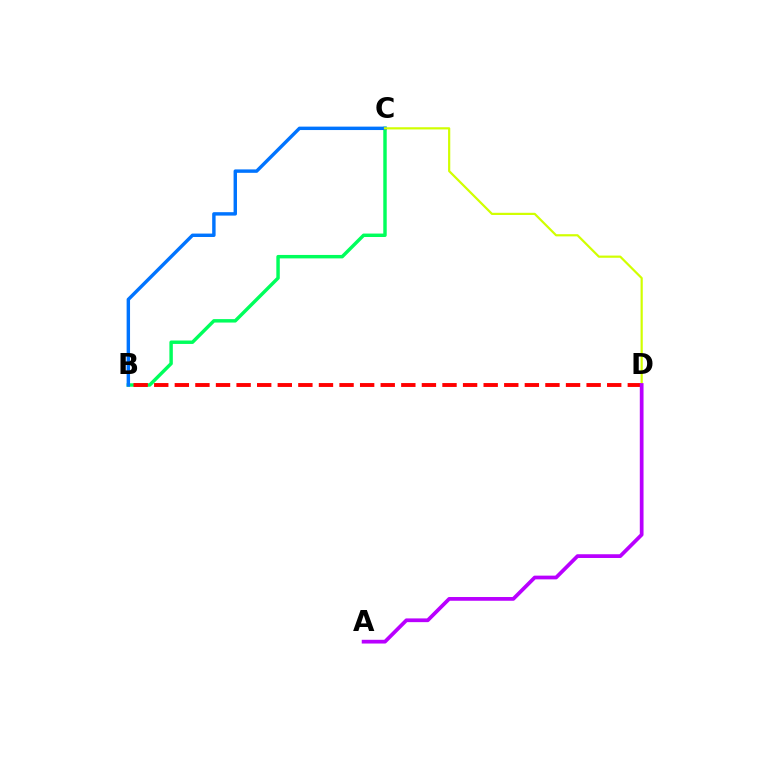{('B', 'C'): [{'color': '#00ff5c', 'line_style': 'solid', 'thickness': 2.48}, {'color': '#0074ff', 'line_style': 'solid', 'thickness': 2.46}], ('B', 'D'): [{'color': '#ff0000', 'line_style': 'dashed', 'thickness': 2.8}], ('C', 'D'): [{'color': '#d1ff00', 'line_style': 'solid', 'thickness': 1.58}], ('A', 'D'): [{'color': '#b900ff', 'line_style': 'solid', 'thickness': 2.69}]}